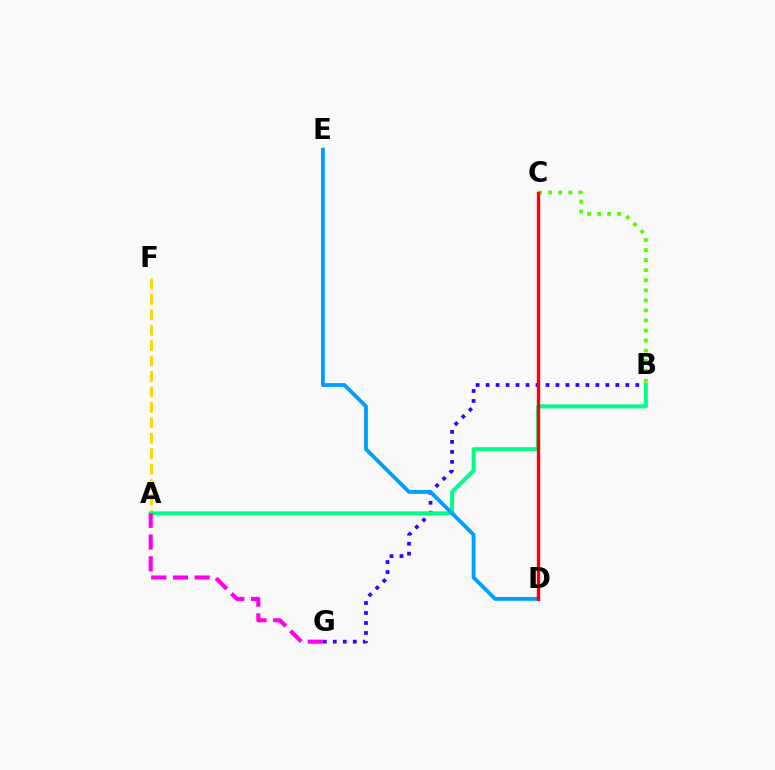{('B', 'G'): [{'color': '#3700ff', 'line_style': 'dotted', 'thickness': 2.71}], ('A', 'F'): [{'color': '#ffd500', 'line_style': 'dashed', 'thickness': 2.1}], ('A', 'B'): [{'color': '#00ff86', 'line_style': 'solid', 'thickness': 2.89}], ('D', 'E'): [{'color': '#009eff', 'line_style': 'solid', 'thickness': 2.76}], ('A', 'G'): [{'color': '#ff00ed', 'line_style': 'dashed', 'thickness': 2.95}], ('B', 'C'): [{'color': '#4fff00', 'line_style': 'dotted', 'thickness': 2.73}], ('C', 'D'): [{'color': '#ff0000', 'line_style': 'solid', 'thickness': 2.42}]}